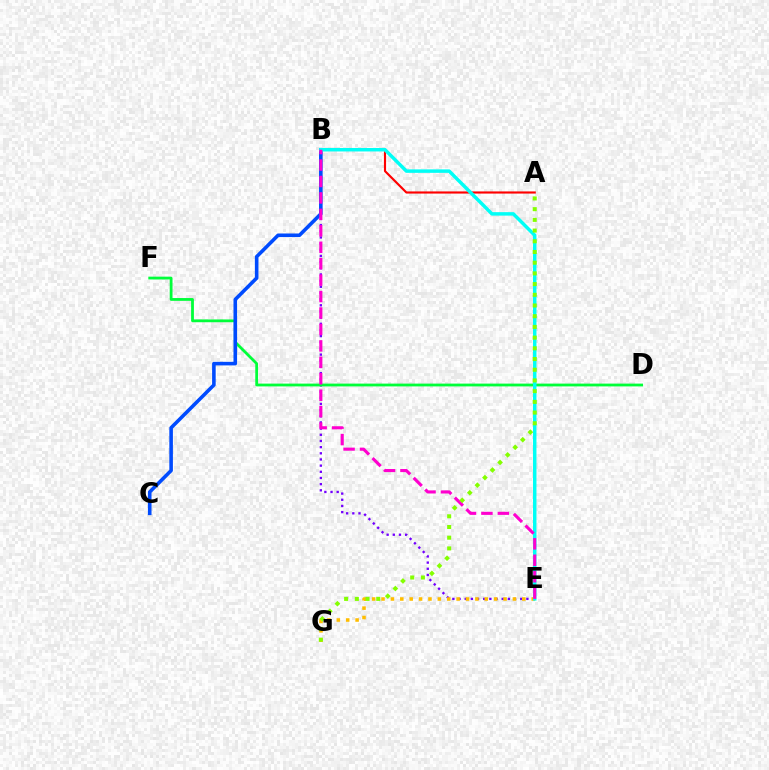{('A', 'B'): [{'color': '#ff0000', 'line_style': 'solid', 'thickness': 1.54}], ('B', 'E'): [{'color': '#7200ff', 'line_style': 'dotted', 'thickness': 1.68}, {'color': '#00fff6', 'line_style': 'solid', 'thickness': 2.5}, {'color': '#ff00cf', 'line_style': 'dashed', 'thickness': 2.23}], ('D', 'F'): [{'color': '#00ff39', 'line_style': 'solid', 'thickness': 2.01}], ('B', 'C'): [{'color': '#004bff', 'line_style': 'solid', 'thickness': 2.58}], ('E', 'G'): [{'color': '#ffbd00', 'line_style': 'dotted', 'thickness': 2.55}], ('A', 'G'): [{'color': '#84ff00', 'line_style': 'dotted', 'thickness': 2.91}]}